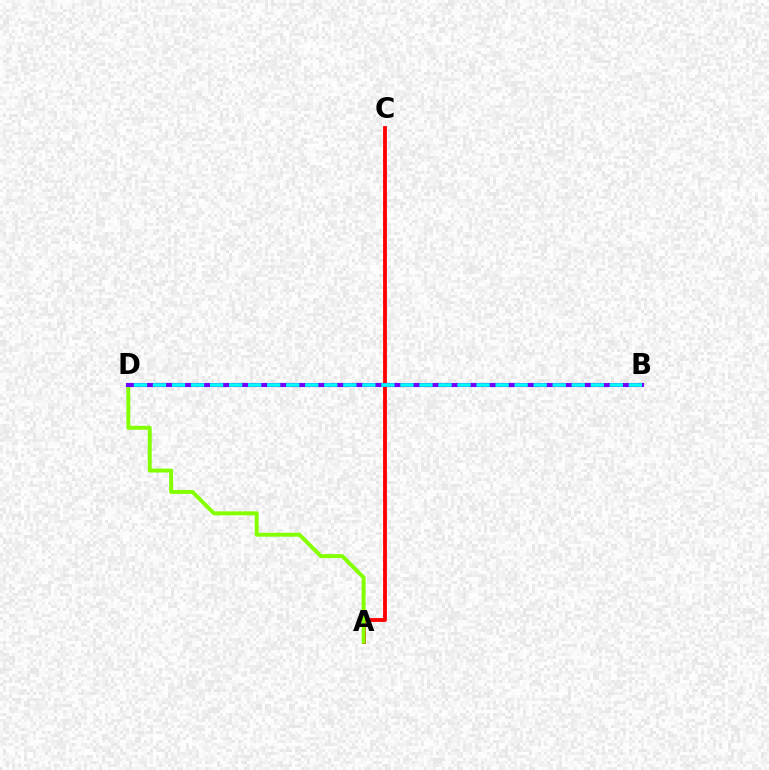{('A', 'C'): [{'color': '#ff0000', 'line_style': 'solid', 'thickness': 2.76}], ('A', 'D'): [{'color': '#84ff00', 'line_style': 'solid', 'thickness': 2.84}], ('B', 'D'): [{'color': '#7200ff', 'line_style': 'solid', 'thickness': 2.95}, {'color': '#00fff6', 'line_style': 'dashed', 'thickness': 2.59}]}